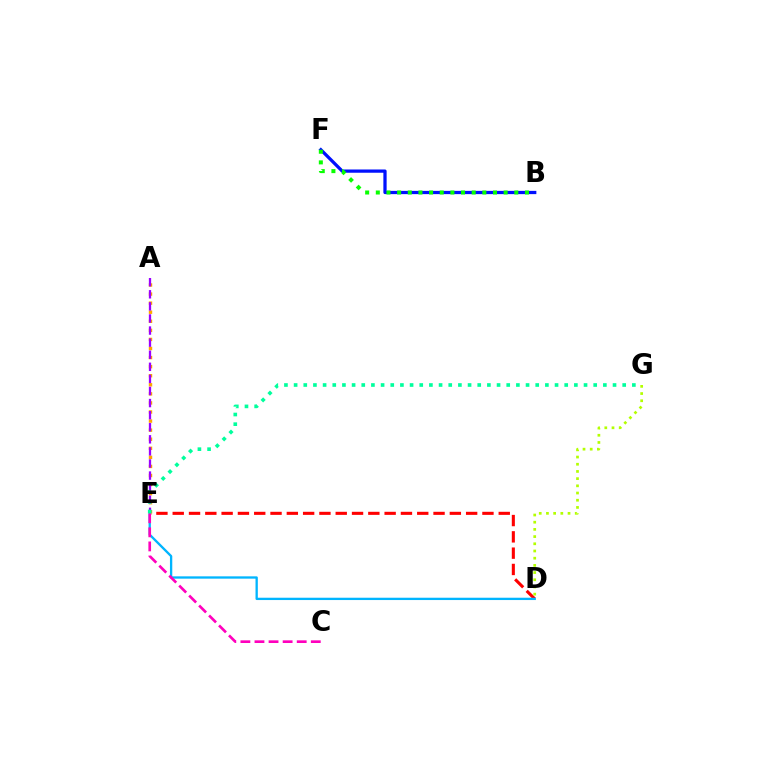{('D', 'E'): [{'color': '#ff0000', 'line_style': 'dashed', 'thickness': 2.21}, {'color': '#00b5ff', 'line_style': 'solid', 'thickness': 1.67}], ('D', 'G'): [{'color': '#b3ff00', 'line_style': 'dotted', 'thickness': 1.96}], ('A', 'E'): [{'color': '#ffa500', 'line_style': 'dotted', 'thickness': 2.46}, {'color': '#9b00ff', 'line_style': 'dashed', 'thickness': 1.64}], ('B', 'F'): [{'color': '#0010ff', 'line_style': 'solid', 'thickness': 2.34}, {'color': '#08ff00', 'line_style': 'dotted', 'thickness': 2.89}], ('C', 'E'): [{'color': '#ff00bd', 'line_style': 'dashed', 'thickness': 1.91}], ('E', 'G'): [{'color': '#00ff9d', 'line_style': 'dotted', 'thickness': 2.63}]}